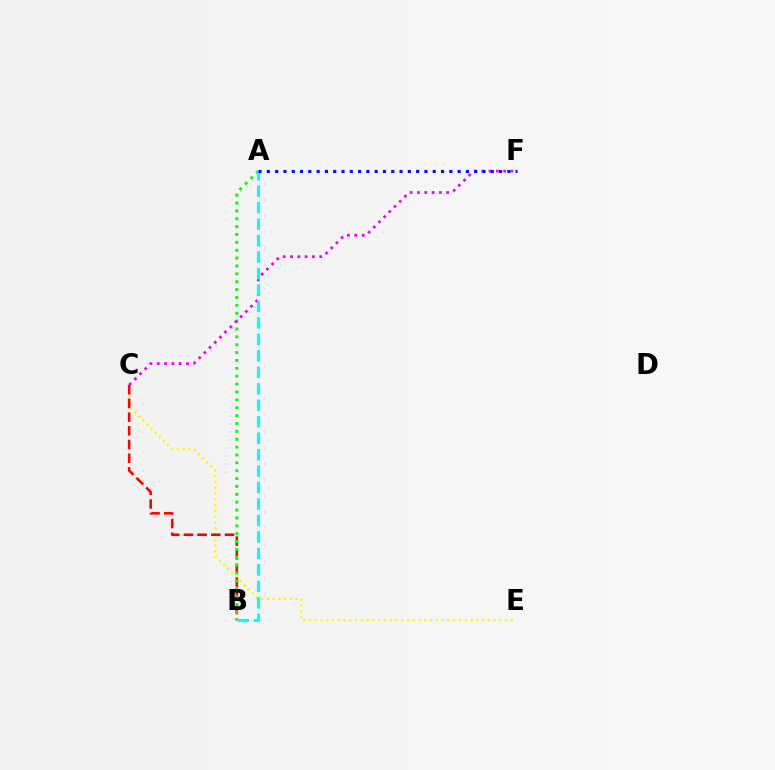{('C', 'E'): [{'color': '#fcf500', 'line_style': 'dotted', 'thickness': 1.57}], ('B', 'C'): [{'color': '#ff0000', 'line_style': 'dashed', 'thickness': 1.86}], ('A', 'B'): [{'color': '#08ff00', 'line_style': 'dotted', 'thickness': 2.14}, {'color': '#00fff6', 'line_style': 'dashed', 'thickness': 2.24}], ('C', 'F'): [{'color': '#ee00ff', 'line_style': 'dotted', 'thickness': 1.98}], ('A', 'F'): [{'color': '#0010ff', 'line_style': 'dotted', 'thickness': 2.25}]}